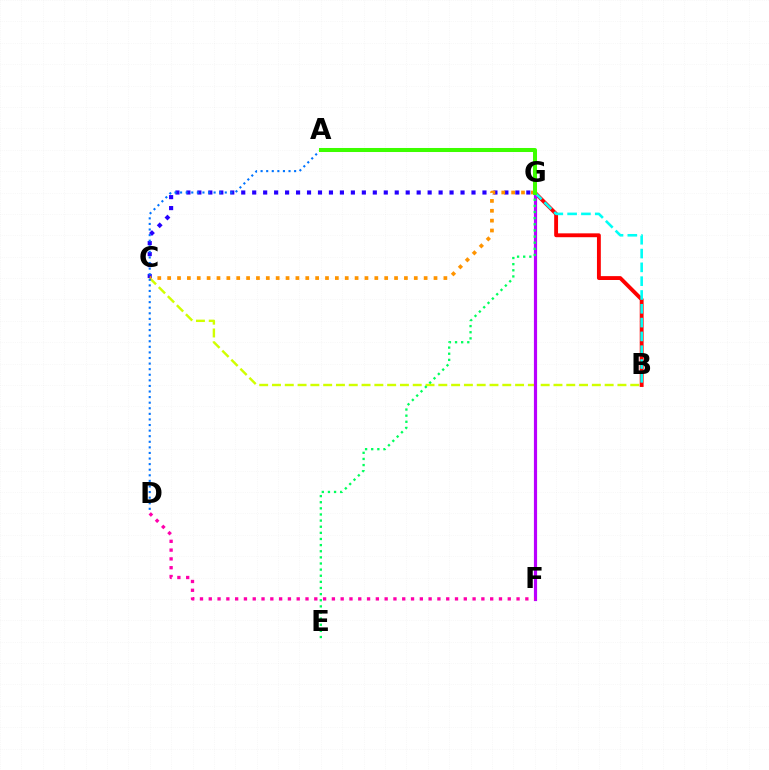{('B', 'C'): [{'color': '#d1ff00', 'line_style': 'dashed', 'thickness': 1.74}], ('B', 'G'): [{'color': '#ff0000', 'line_style': 'solid', 'thickness': 2.79}, {'color': '#00fff6', 'line_style': 'dashed', 'thickness': 1.88}], ('F', 'G'): [{'color': '#b900ff', 'line_style': 'solid', 'thickness': 2.29}], ('C', 'G'): [{'color': '#2500ff', 'line_style': 'dotted', 'thickness': 2.98}, {'color': '#ff9400', 'line_style': 'dotted', 'thickness': 2.68}], ('D', 'F'): [{'color': '#ff00ac', 'line_style': 'dotted', 'thickness': 2.39}], ('A', 'D'): [{'color': '#0074ff', 'line_style': 'dotted', 'thickness': 1.52}], ('E', 'G'): [{'color': '#00ff5c', 'line_style': 'dotted', 'thickness': 1.66}], ('A', 'G'): [{'color': '#3dff00', 'line_style': 'solid', 'thickness': 2.9}]}